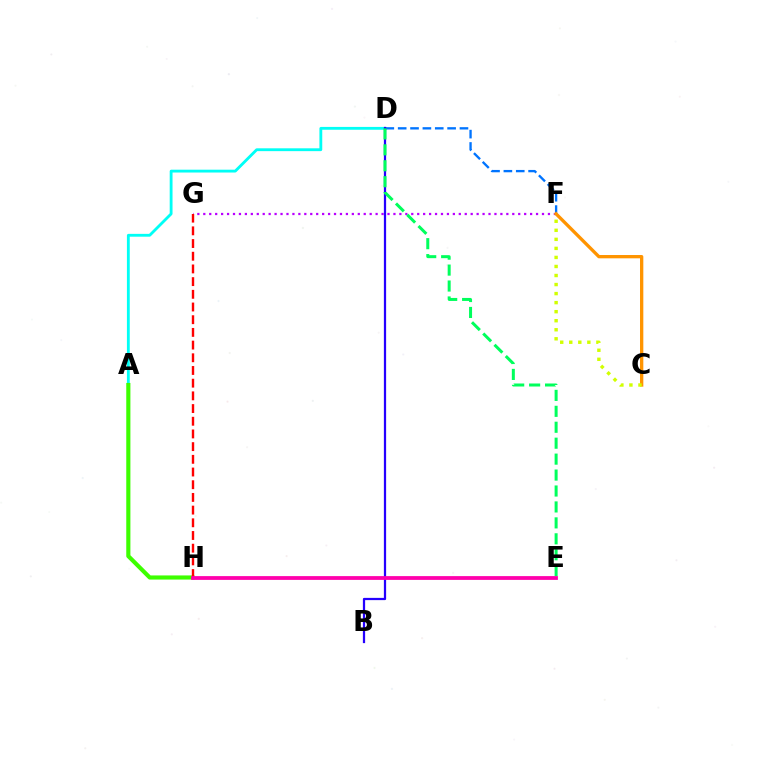{('A', 'D'): [{'color': '#00fff6', 'line_style': 'solid', 'thickness': 2.04}], ('D', 'F'): [{'color': '#0074ff', 'line_style': 'dashed', 'thickness': 1.68}], ('A', 'H'): [{'color': '#3dff00', 'line_style': 'solid', 'thickness': 2.98}], ('F', 'G'): [{'color': '#b900ff', 'line_style': 'dotted', 'thickness': 1.61}], ('C', 'F'): [{'color': '#ff9400', 'line_style': 'solid', 'thickness': 2.38}, {'color': '#d1ff00', 'line_style': 'dotted', 'thickness': 2.46}], ('B', 'D'): [{'color': '#2500ff', 'line_style': 'solid', 'thickness': 1.62}], ('G', 'H'): [{'color': '#ff0000', 'line_style': 'dashed', 'thickness': 1.72}], ('D', 'E'): [{'color': '#00ff5c', 'line_style': 'dashed', 'thickness': 2.17}], ('E', 'H'): [{'color': '#ff00ac', 'line_style': 'solid', 'thickness': 2.72}]}